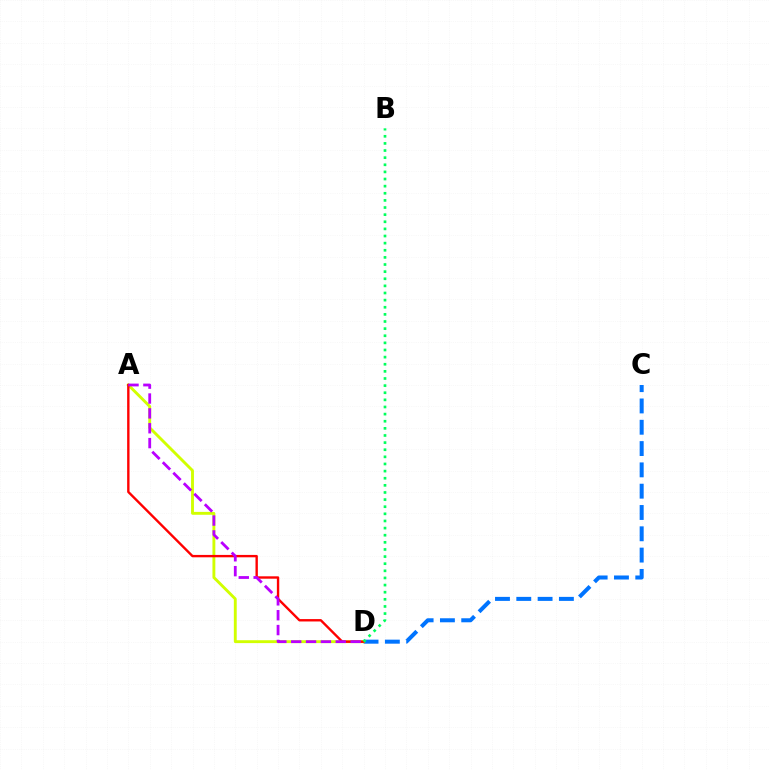{('C', 'D'): [{'color': '#0074ff', 'line_style': 'dashed', 'thickness': 2.89}], ('A', 'D'): [{'color': '#d1ff00', 'line_style': 'solid', 'thickness': 2.08}, {'color': '#ff0000', 'line_style': 'solid', 'thickness': 1.71}, {'color': '#b900ff', 'line_style': 'dashed', 'thickness': 2.02}], ('B', 'D'): [{'color': '#00ff5c', 'line_style': 'dotted', 'thickness': 1.94}]}